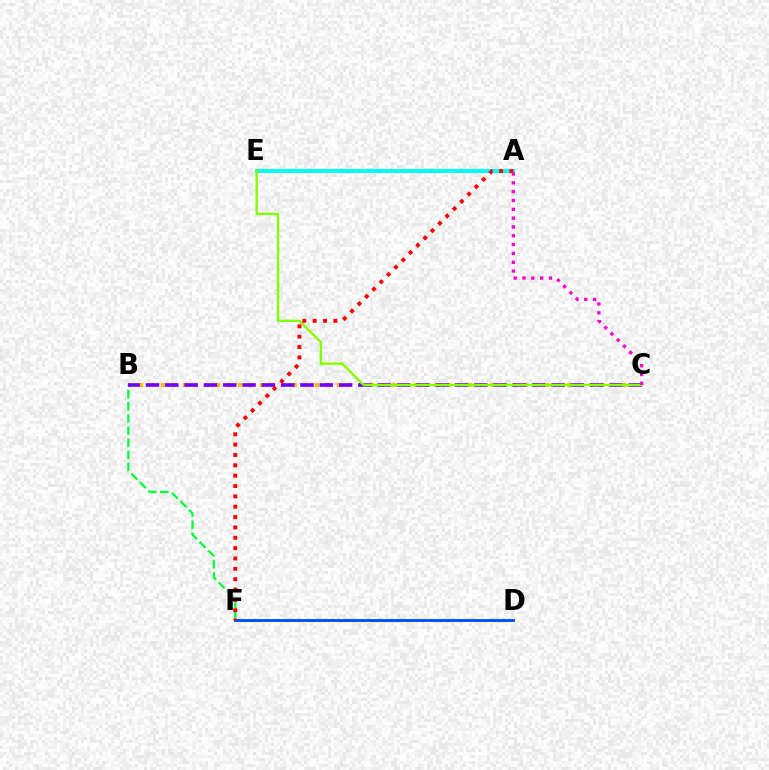{('B', 'F'): [{'color': '#00ff39', 'line_style': 'dashed', 'thickness': 1.65}], ('B', 'C'): [{'color': '#ffbd00', 'line_style': 'dotted', 'thickness': 2.98}, {'color': '#7200ff', 'line_style': 'dashed', 'thickness': 2.62}], ('A', 'E'): [{'color': '#00fff6', 'line_style': 'solid', 'thickness': 2.87}], ('C', 'E'): [{'color': '#84ff00', 'line_style': 'solid', 'thickness': 1.71}], ('D', 'F'): [{'color': '#004bff', 'line_style': 'solid', 'thickness': 2.05}], ('A', 'F'): [{'color': '#ff0000', 'line_style': 'dotted', 'thickness': 2.81}], ('A', 'C'): [{'color': '#ff00cf', 'line_style': 'dotted', 'thickness': 2.4}]}